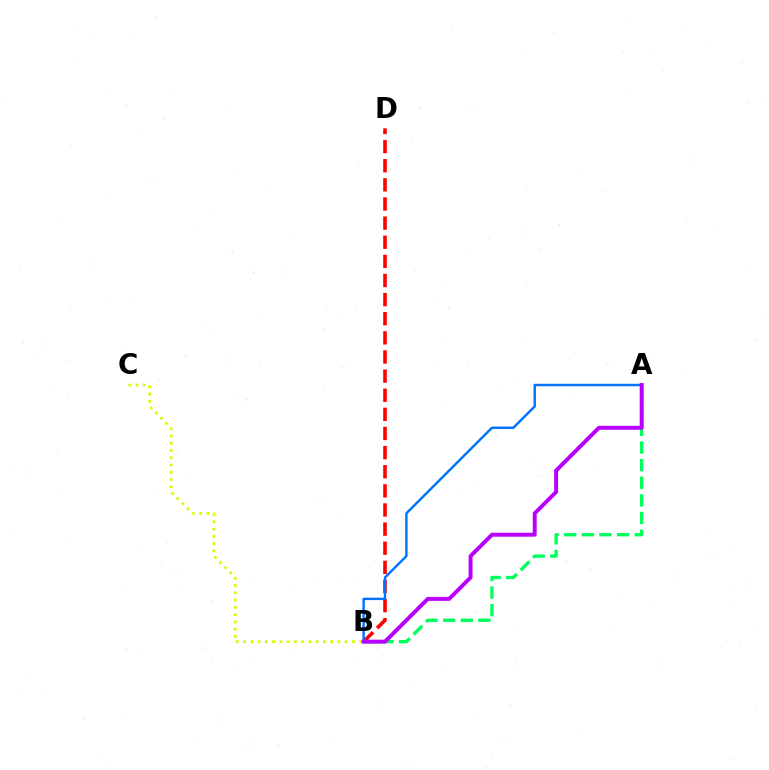{('B', 'D'): [{'color': '#ff0000', 'line_style': 'dashed', 'thickness': 2.6}], ('A', 'B'): [{'color': '#00ff5c', 'line_style': 'dashed', 'thickness': 2.4}, {'color': '#0074ff', 'line_style': 'solid', 'thickness': 1.74}, {'color': '#b900ff', 'line_style': 'solid', 'thickness': 2.85}], ('B', 'C'): [{'color': '#d1ff00', 'line_style': 'dotted', 'thickness': 1.97}]}